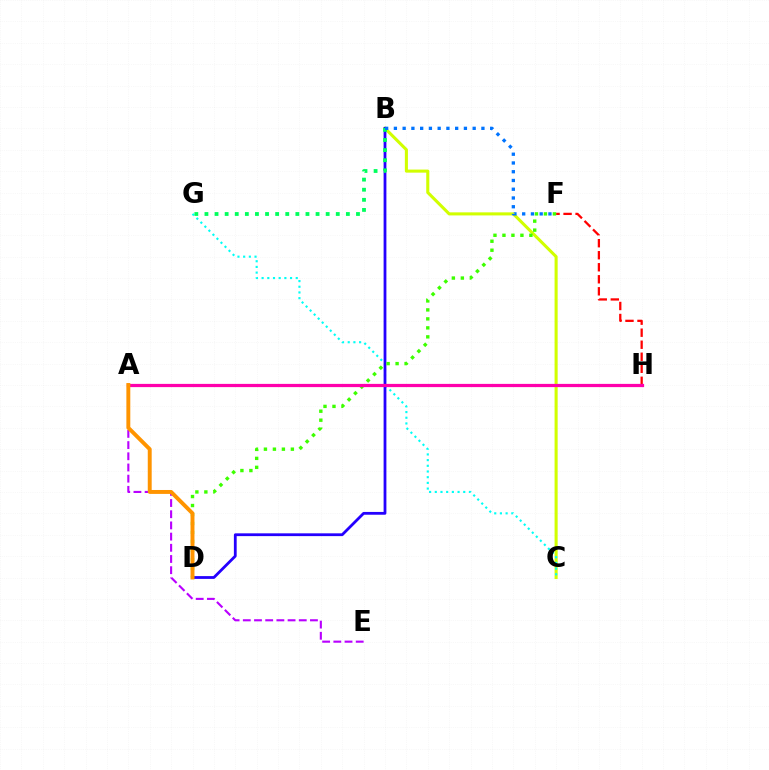{('F', 'H'): [{'color': '#ff0000', 'line_style': 'dashed', 'thickness': 1.63}], ('A', 'E'): [{'color': '#b900ff', 'line_style': 'dashed', 'thickness': 1.52}], ('B', 'C'): [{'color': '#d1ff00', 'line_style': 'solid', 'thickness': 2.21}], ('C', 'G'): [{'color': '#00fff6', 'line_style': 'dotted', 'thickness': 1.55}], ('B', 'D'): [{'color': '#2500ff', 'line_style': 'solid', 'thickness': 2.01}], ('D', 'F'): [{'color': '#3dff00', 'line_style': 'dotted', 'thickness': 2.44}], ('B', 'G'): [{'color': '#00ff5c', 'line_style': 'dotted', 'thickness': 2.74}], ('A', 'H'): [{'color': '#ff00ac', 'line_style': 'solid', 'thickness': 2.32}], ('B', 'F'): [{'color': '#0074ff', 'line_style': 'dotted', 'thickness': 2.38}], ('A', 'D'): [{'color': '#ff9400', 'line_style': 'solid', 'thickness': 2.82}]}